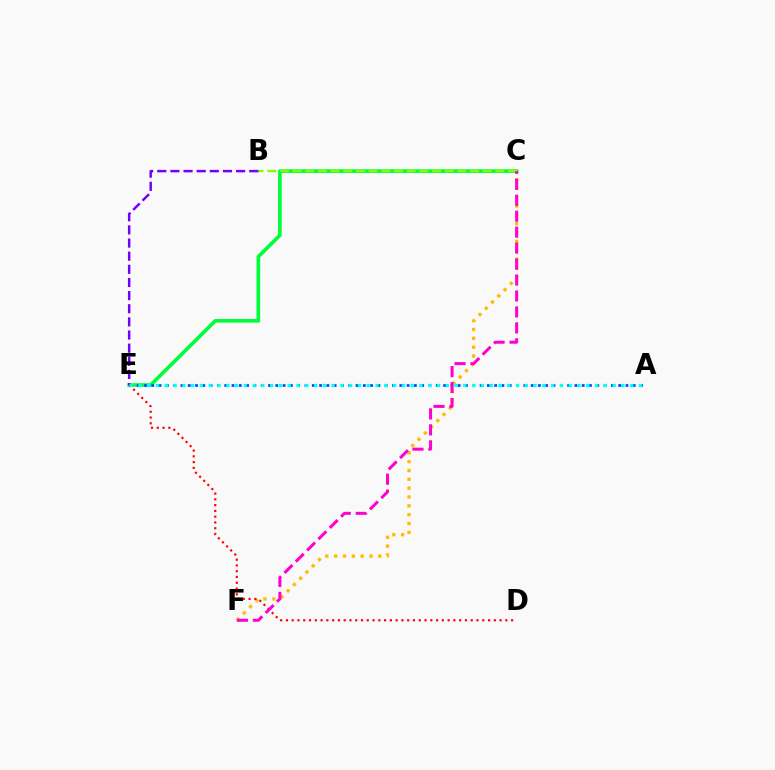{('C', 'E'): [{'color': '#00ff39', 'line_style': 'solid', 'thickness': 2.63}], ('A', 'E'): [{'color': '#004bff', 'line_style': 'dotted', 'thickness': 1.98}, {'color': '#00fff6', 'line_style': 'dotted', 'thickness': 2.39}], ('C', 'F'): [{'color': '#ffbd00', 'line_style': 'dotted', 'thickness': 2.4}, {'color': '#ff00cf', 'line_style': 'dashed', 'thickness': 2.17}], ('D', 'E'): [{'color': '#ff0000', 'line_style': 'dotted', 'thickness': 1.57}], ('B', 'C'): [{'color': '#84ff00', 'line_style': 'dashed', 'thickness': 1.72}], ('B', 'E'): [{'color': '#7200ff', 'line_style': 'dashed', 'thickness': 1.78}]}